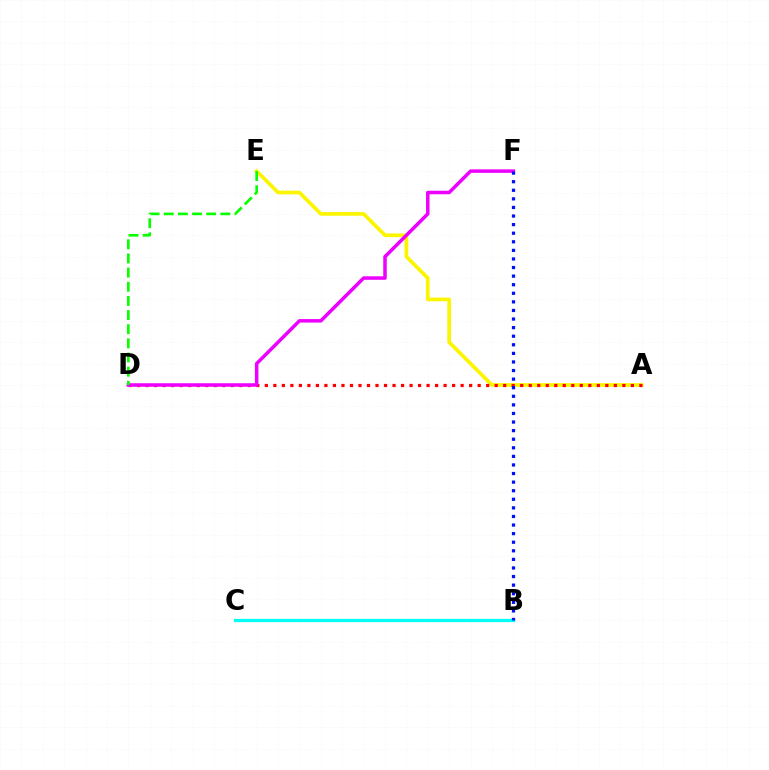{('B', 'C'): [{'color': '#00fff6', 'line_style': 'solid', 'thickness': 2.35}], ('A', 'E'): [{'color': '#fcf500', 'line_style': 'solid', 'thickness': 2.66}], ('A', 'D'): [{'color': '#ff0000', 'line_style': 'dotted', 'thickness': 2.31}], ('D', 'F'): [{'color': '#ee00ff', 'line_style': 'solid', 'thickness': 2.52}], ('B', 'F'): [{'color': '#0010ff', 'line_style': 'dotted', 'thickness': 2.33}], ('D', 'E'): [{'color': '#08ff00', 'line_style': 'dashed', 'thickness': 1.92}]}